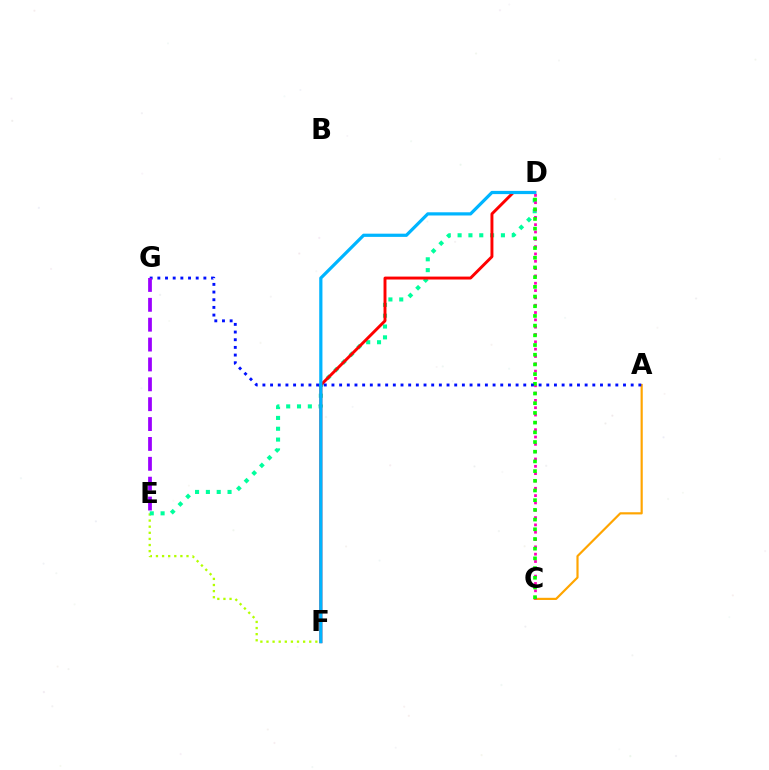{('E', 'F'): [{'color': '#b3ff00', 'line_style': 'dotted', 'thickness': 1.66}], ('A', 'C'): [{'color': '#ffa500', 'line_style': 'solid', 'thickness': 1.57}], ('D', 'E'): [{'color': '#00ff9d', 'line_style': 'dotted', 'thickness': 2.94}], ('D', 'F'): [{'color': '#ff0000', 'line_style': 'solid', 'thickness': 2.11}, {'color': '#00b5ff', 'line_style': 'solid', 'thickness': 2.31}], ('C', 'D'): [{'color': '#ff00bd', 'line_style': 'dotted', 'thickness': 1.99}, {'color': '#08ff00', 'line_style': 'dotted', 'thickness': 2.63}], ('A', 'G'): [{'color': '#0010ff', 'line_style': 'dotted', 'thickness': 2.08}], ('E', 'G'): [{'color': '#9b00ff', 'line_style': 'dashed', 'thickness': 2.7}]}